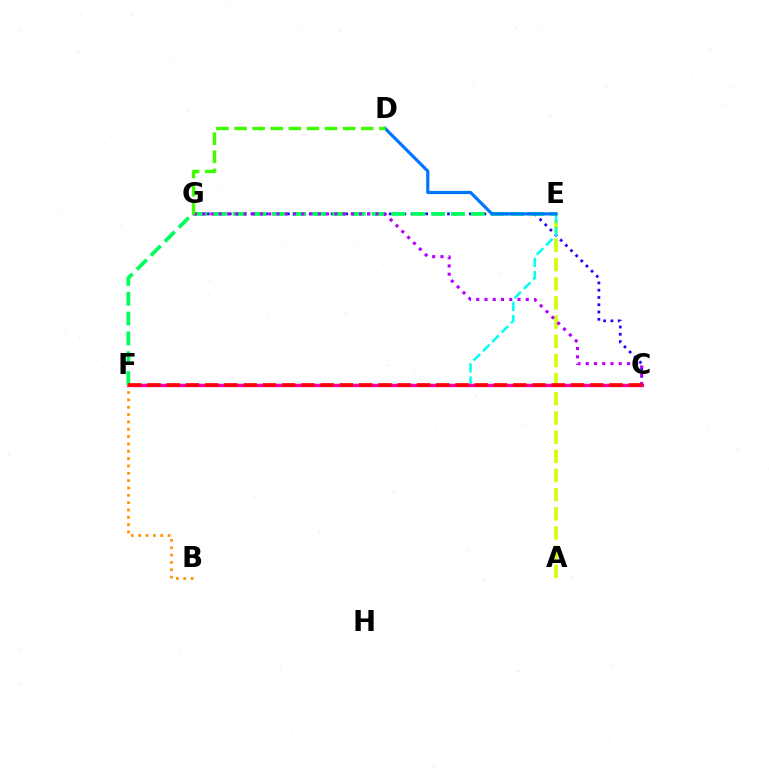{('C', 'G'): [{'color': '#2500ff', 'line_style': 'dotted', 'thickness': 1.98}, {'color': '#b900ff', 'line_style': 'dotted', 'thickness': 2.24}], ('A', 'E'): [{'color': '#d1ff00', 'line_style': 'dashed', 'thickness': 2.6}], ('E', 'F'): [{'color': '#00fff6', 'line_style': 'dashed', 'thickness': 1.79}, {'color': '#00ff5c', 'line_style': 'dashed', 'thickness': 2.69}], ('C', 'F'): [{'color': '#ff00ac', 'line_style': 'solid', 'thickness': 2.42}, {'color': '#ff0000', 'line_style': 'dashed', 'thickness': 2.62}], ('B', 'F'): [{'color': '#ff9400', 'line_style': 'dotted', 'thickness': 1.99}], ('D', 'E'): [{'color': '#0074ff', 'line_style': 'solid', 'thickness': 2.27}], ('D', 'G'): [{'color': '#3dff00', 'line_style': 'dashed', 'thickness': 2.46}]}